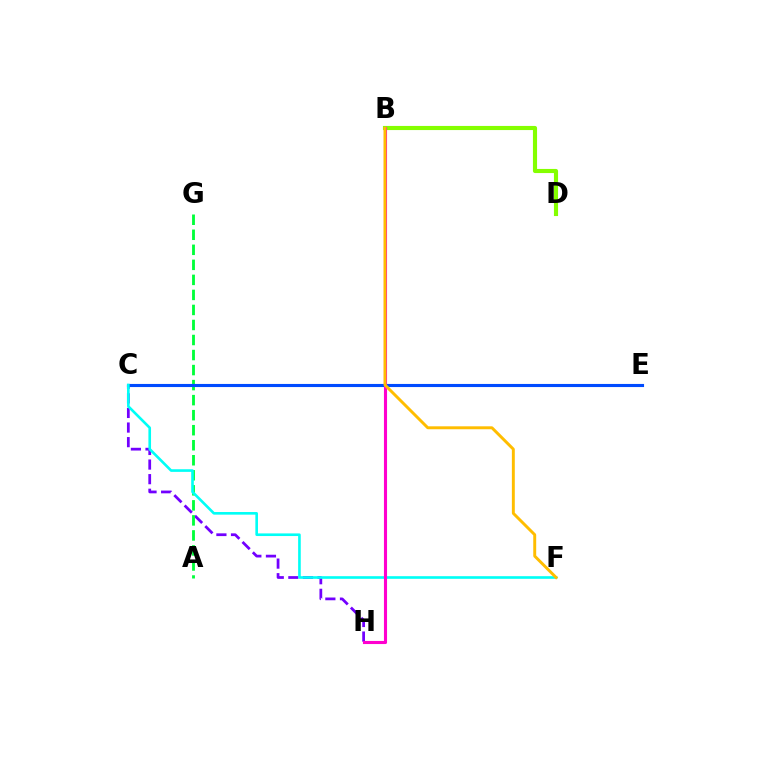{('C', 'H'): [{'color': '#7200ff', 'line_style': 'dashed', 'thickness': 1.98}], ('A', 'G'): [{'color': '#00ff39', 'line_style': 'dashed', 'thickness': 2.04}], ('C', 'E'): [{'color': '#ff0000', 'line_style': 'dotted', 'thickness': 1.81}, {'color': '#004bff', 'line_style': 'solid', 'thickness': 2.24}], ('B', 'D'): [{'color': '#84ff00', 'line_style': 'solid', 'thickness': 2.97}], ('C', 'F'): [{'color': '#00fff6', 'line_style': 'solid', 'thickness': 1.89}], ('B', 'H'): [{'color': '#ff00cf', 'line_style': 'solid', 'thickness': 2.23}], ('B', 'F'): [{'color': '#ffbd00', 'line_style': 'solid', 'thickness': 2.11}]}